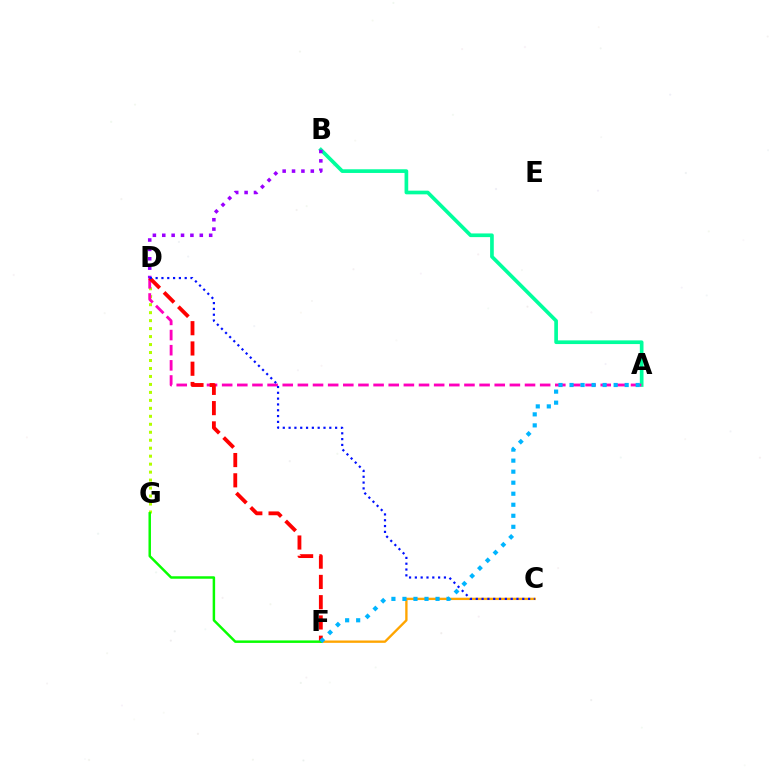{('C', 'F'): [{'color': '#ffa500', 'line_style': 'solid', 'thickness': 1.68}], ('D', 'G'): [{'color': '#b3ff00', 'line_style': 'dotted', 'thickness': 2.17}], ('A', 'B'): [{'color': '#00ff9d', 'line_style': 'solid', 'thickness': 2.65}], ('A', 'D'): [{'color': '#ff00bd', 'line_style': 'dashed', 'thickness': 2.06}], ('D', 'F'): [{'color': '#ff0000', 'line_style': 'dashed', 'thickness': 2.75}], ('B', 'D'): [{'color': '#9b00ff', 'line_style': 'dotted', 'thickness': 2.55}], ('C', 'D'): [{'color': '#0010ff', 'line_style': 'dotted', 'thickness': 1.58}], ('F', 'G'): [{'color': '#08ff00', 'line_style': 'solid', 'thickness': 1.78}], ('A', 'F'): [{'color': '#00b5ff', 'line_style': 'dotted', 'thickness': 3.0}]}